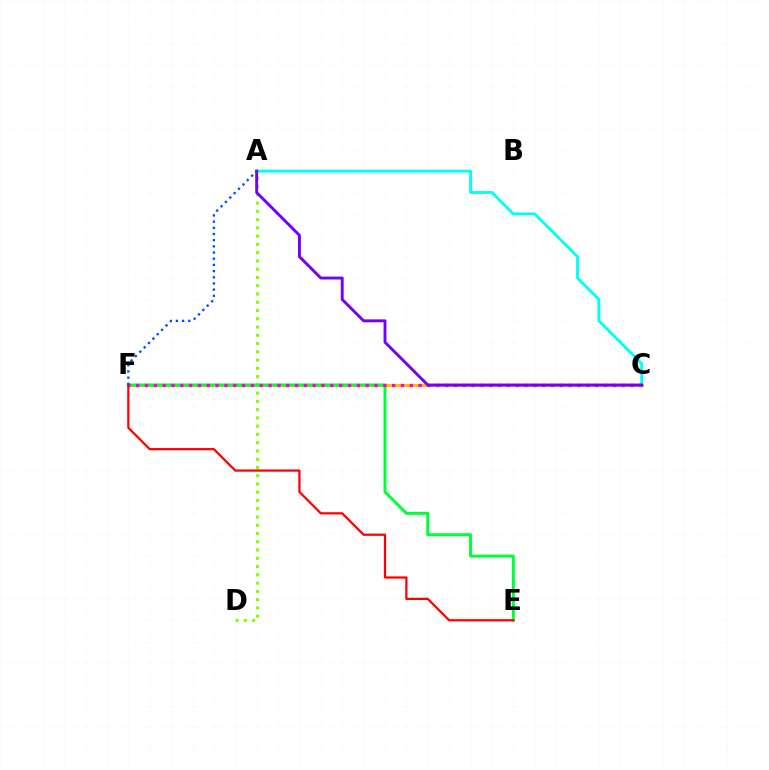{('C', 'F'): [{'color': '#ffbd00', 'line_style': 'solid', 'thickness': 2.18}, {'color': '#ff00cf', 'line_style': 'dotted', 'thickness': 2.4}], ('A', 'D'): [{'color': '#84ff00', 'line_style': 'dotted', 'thickness': 2.24}], ('E', 'F'): [{'color': '#00ff39', 'line_style': 'solid', 'thickness': 2.15}, {'color': '#ff0000', 'line_style': 'solid', 'thickness': 1.61}], ('A', 'C'): [{'color': '#00fff6', 'line_style': 'solid', 'thickness': 2.06}, {'color': '#7200ff', 'line_style': 'solid', 'thickness': 2.09}], ('A', 'F'): [{'color': '#004bff', 'line_style': 'dotted', 'thickness': 1.68}]}